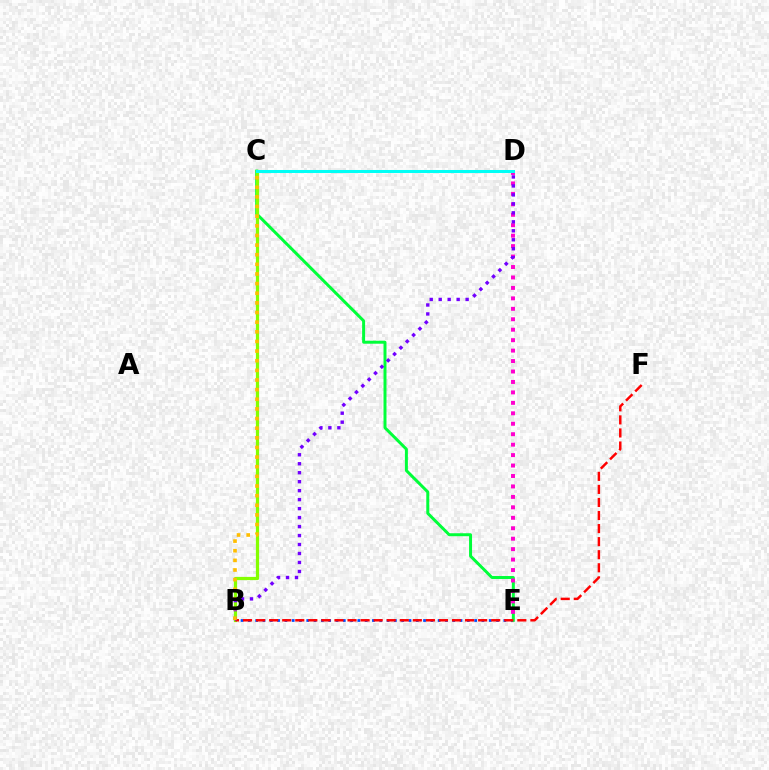{('B', 'E'): [{'color': '#004bff', 'line_style': 'dotted', 'thickness': 1.98}], ('C', 'E'): [{'color': '#00ff39', 'line_style': 'solid', 'thickness': 2.14}], ('B', 'C'): [{'color': '#84ff00', 'line_style': 'solid', 'thickness': 2.32}, {'color': '#ffbd00', 'line_style': 'dotted', 'thickness': 2.62}], ('D', 'E'): [{'color': '#ff00cf', 'line_style': 'dotted', 'thickness': 2.84}], ('B', 'F'): [{'color': '#ff0000', 'line_style': 'dashed', 'thickness': 1.77}], ('B', 'D'): [{'color': '#7200ff', 'line_style': 'dotted', 'thickness': 2.44}], ('C', 'D'): [{'color': '#00fff6', 'line_style': 'solid', 'thickness': 2.18}]}